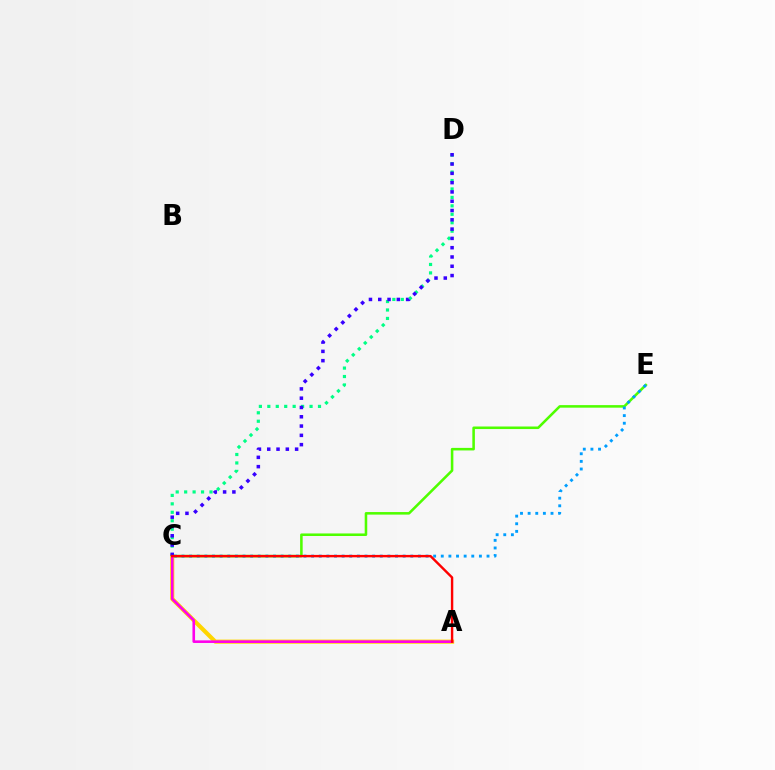{('C', 'E'): [{'color': '#4fff00', 'line_style': 'solid', 'thickness': 1.84}, {'color': '#009eff', 'line_style': 'dotted', 'thickness': 2.07}], ('C', 'D'): [{'color': '#00ff86', 'line_style': 'dotted', 'thickness': 2.29}, {'color': '#3700ff', 'line_style': 'dotted', 'thickness': 2.52}], ('A', 'C'): [{'color': '#ffd500', 'line_style': 'solid', 'thickness': 2.99}, {'color': '#ff00ed', 'line_style': 'solid', 'thickness': 1.87}, {'color': '#ff0000', 'line_style': 'solid', 'thickness': 1.73}]}